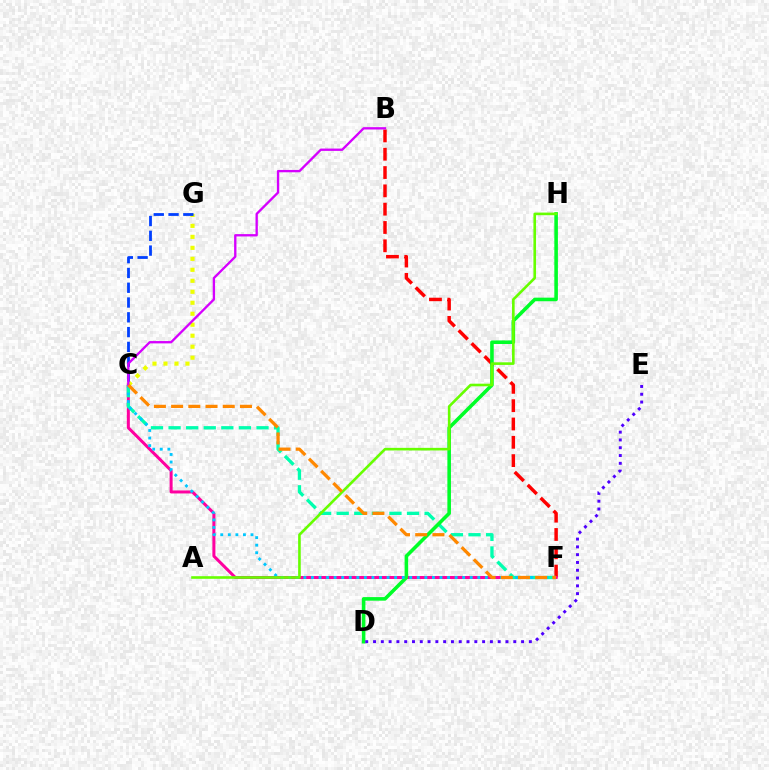{('B', 'F'): [{'color': '#ff0000', 'line_style': 'dashed', 'thickness': 2.49}], ('C', 'F'): [{'color': '#ff00a0', 'line_style': 'solid', 'thickness': 2.17}, {'color': '#00ffaf', 'line_style': 'dashed', 'thickness': 2.39}, {'color': '#00c7ff', 'line_style': 'dotted', 'thickness': 2.05}, {'color': '#ff8800', 'line_style': 'dashed', 'thickness': 2.34}], ('C', 'G'): [{'color': '#eeff00', 'line_style': 'dotted', 'thickness': 2.98}, {'color': '#003fff', 'line_style': 'dashed', 'thickness': 2.01}], ('D', 'H'): [{'color': '#00ff27', 'line_style': 'solid', 'thickness': 2.58}], ('D', 'E'): [{'color': '#4f00ff', 'line_style': 'dotted', 'thickness': 2.12}], ('A', 'H'): [{'color': '#66ff00', 'line_style': 'solid', 'thickness': 1.88}], ('B', 'C'): [{'color': '#d600ff', 'line_style': 'solid', 'thickness': 1.68}]}